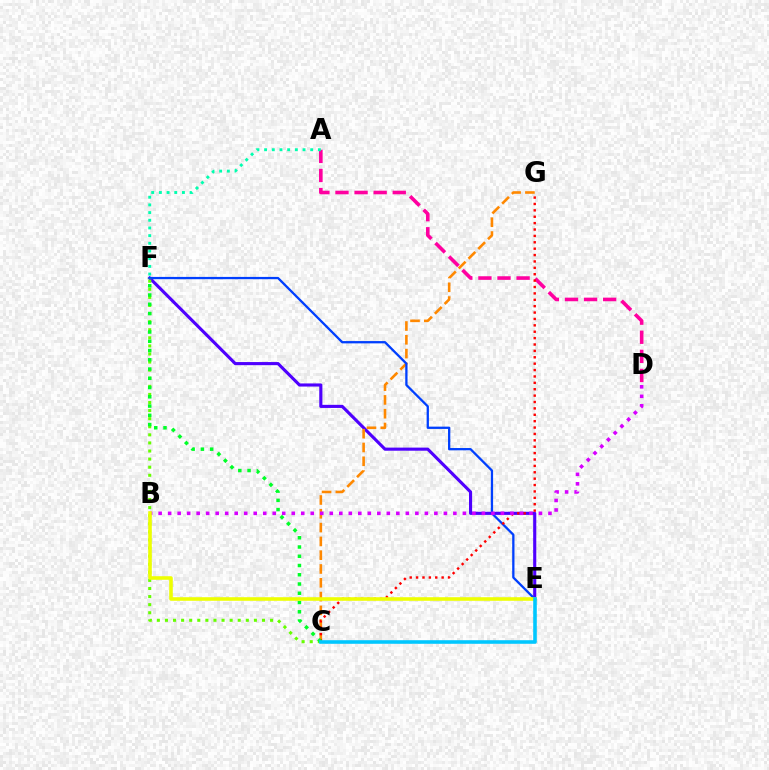{('E', 'F'): [{'color': '#4f00ff', 'line_style': 'solid', 'thickness': 2.24}, {'color': '#003fff', 'line_style': 'solid', 'thickness': 1.65}], ('C', 'G'): [{'color': '#ff8800', 'line_style': 'dashed', 'thickness': 1.87}, {'color': '#ff0000', 'line_style': 'dotted', 'thickness': 1.74}], ('A', 'D'): [{'color': '#ff00a0', 'line_style': 'dashed', 'thickness': 2.59}], ('C', 'F'): [{'color': '#66ff00', 'line_style': 'dotted', 'thickness': 2.2}, {'color': '#00ff27', 'line_style': 'dotted', 'thickness': 2.51}], ('A', 'F'): [{'color': '#00ffaf', 'line_style': 'dotted', 'thickness': 2.09}], ('B', 'D'): [{'color': '#d600ff', 'line_style': 'dotted', 'thickness': 2.58}], ('B', 'E'): [{'color': '#eeff00', 'line_style': 'solid', 'thickness': 2.57}], ('C', 'E'): [{'color': '#00c7ff', 'line_style': 'solid', 'thickness': 2.58}]}